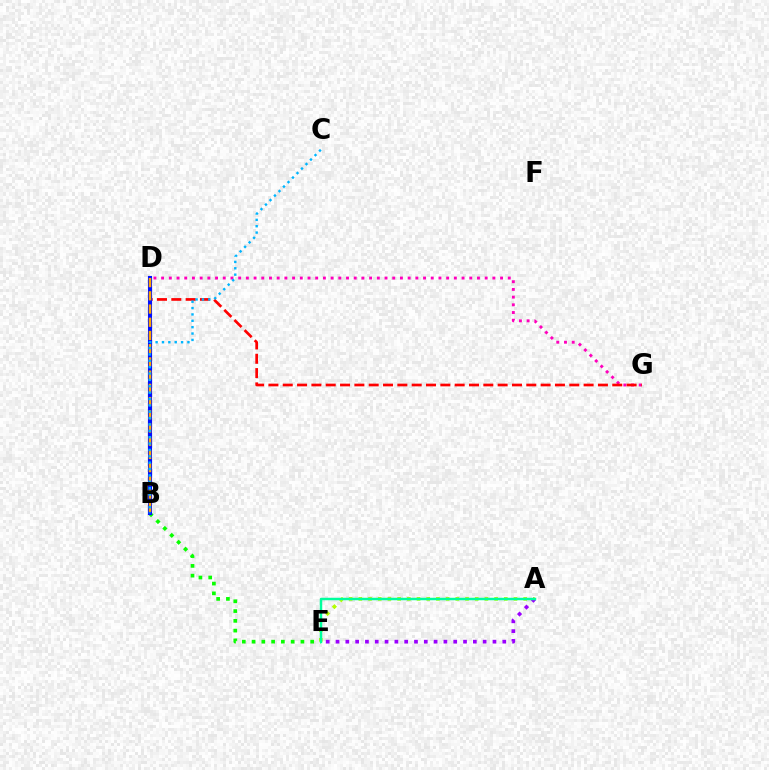{('D', 'G'): [{'color': '#ff00bd', 'line_style': 'dotted', 'thickness': 2.09}, {'color': '#ff0000', 'line_style': 'dashed', 'thickness': 1.95}], ('A', 'E'): [{'color': '#b3ff00', 'line_style': 'dotted', 'thickness': 2.64}, {'color': '#9b00ff', 'line_style': 'dotted', 'thickness': 2.67}, {'color': '#00ff9d', 'line_style': 'solid', 'thickness': 1.78}], ('B', 'E'): [{'color': '#08ff00', 'line_style': 'dotted', 'thickness': 2.66}], ('B', 'D'): [{'color': '#0010ff', 'line_style': 'solid', 'thickness': 2.97}, {'color': '#ffa500', 'line_style': 'dashed', 'thickness': 1.8}], ('B', 'C'): [{'color': '#00b5ff', 'line_style': 'dotted', 'thickness': 1.73}]}